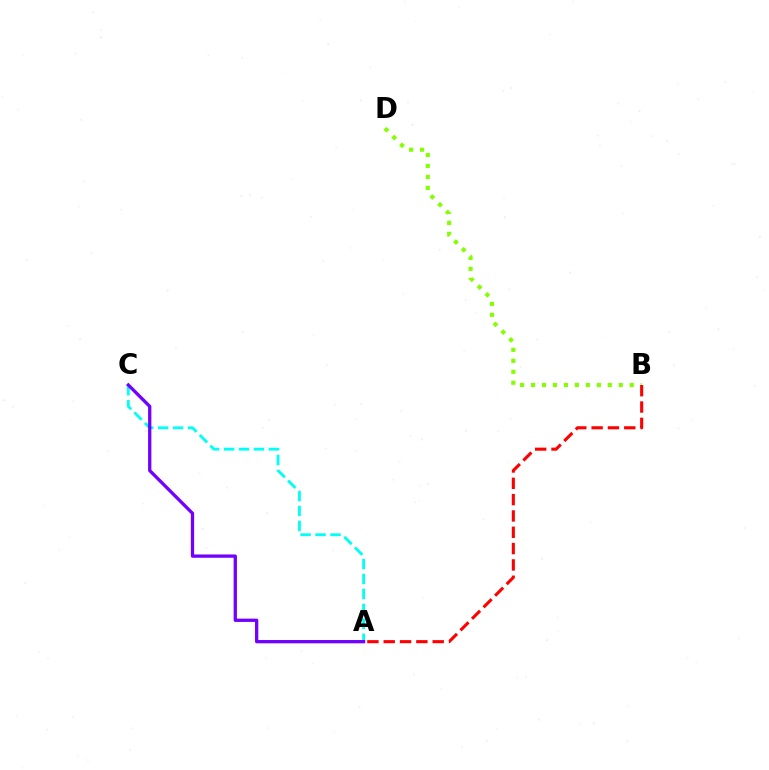{('A', 'C'): [{'color': '#00fff6', 'line_style': 'dashed', 'thickness': 2.03}, {'color': '#7200ff', 'line_style': 'solid', 'thickness': 2.36}], ('B', 'D'): [{'color': '#84ff00', 'line_style': 'dotted', 'thickness': 2.98}], ('A', 'B'): [{'color': '#ff0000', 'line_style': 'dashed', 'thickness': 2.22}]}